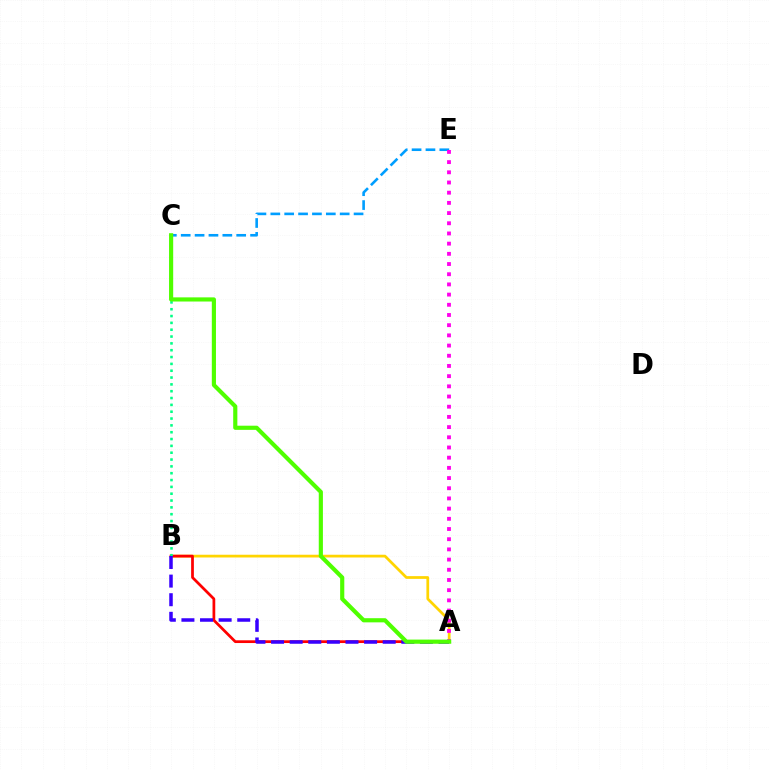{('A', 'B'): [{'color': '#ffd500', 'line_style': 'solid', 'thickness': 1.98}, {'color': '#ff0000', 'line_style': 'solid', 'thickness': 1.97}, {'color': '#3700ff', 'line_style': 'dashed', 'thickness': 2.53}], ('C', 'E'): [{'color': '#009eff', 'line_style': 'dashed', 'thickness': 1.88}], ('A', 'E'): [{'color': '#ff00ed', 'line_style': 'dotted', 'thickness': 2.77}], ('B', 'C'): [{'color': '#00ff86', 'line_style': 'dotted', 'thickness': 1.86}], ('A', 'C'): [{'color': '#4fff00', 'line_style': 'solid', 'thickness': 2.99}]}